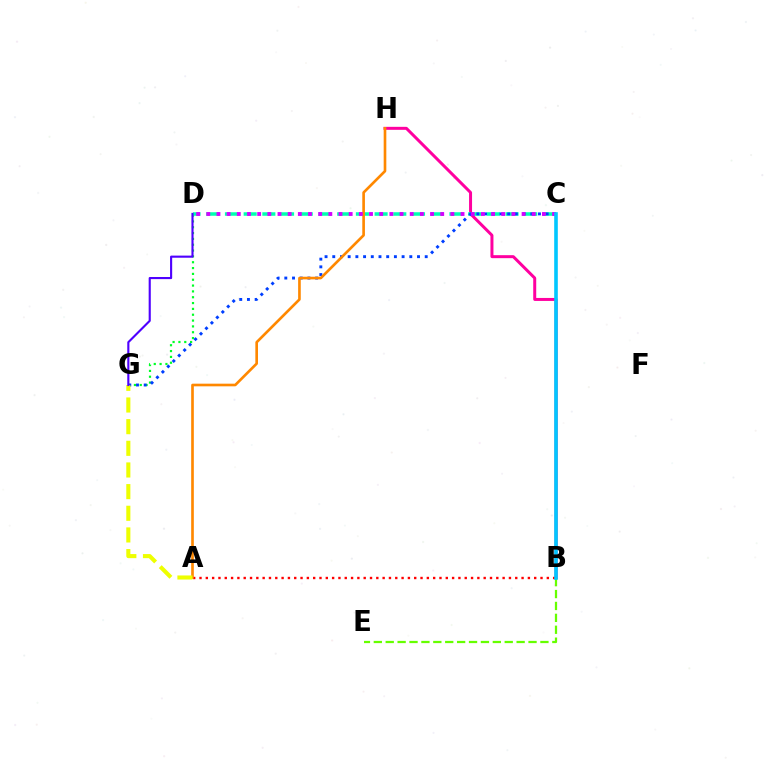{('D', 'G'): [{'color': '#00ff27', 'line_style': 'dotted', 'thickness': 1.58}, {'color': '#4f00ff', 'line_style': 'solid', 'thickness': 1.53}], ('B', 'H'): [{'color': '#ff00a0', 'line_style': 'solid', 'thickness': 2.15}], ('A', 'B'): [{'color': '#ff0000', 'line_style': 'dotted', 'thickness': 1.72}], ('C', 'D'): [{'color': '#00ffaf', 'line_style': 'dashed', 'thickness': 2.54}, {'color': '#d600ff', 'line_style': 'dotted', 'thickness': 2.76}], ('C', 'G'): [{'color': '#003fff', 'line_style': 'dotted', 'thickness': 2.09}], ('B', 'E'): [{'color': '#66ff00', 'line_style': 'dashed', 'thickness': 1.62}], ('A', 'H'): [{'color': '#ff8800', 'line_style': 'solid', 'thickness': 1.91}], ('A', 'G'): [{'color': '#eeff00', 'line_style': 'dashed', 'thickness': 2.94}], ('B', 'C'): [{'color': '#00c7ff', 'line_style': 'solid', 'thickness': 2.6}]}